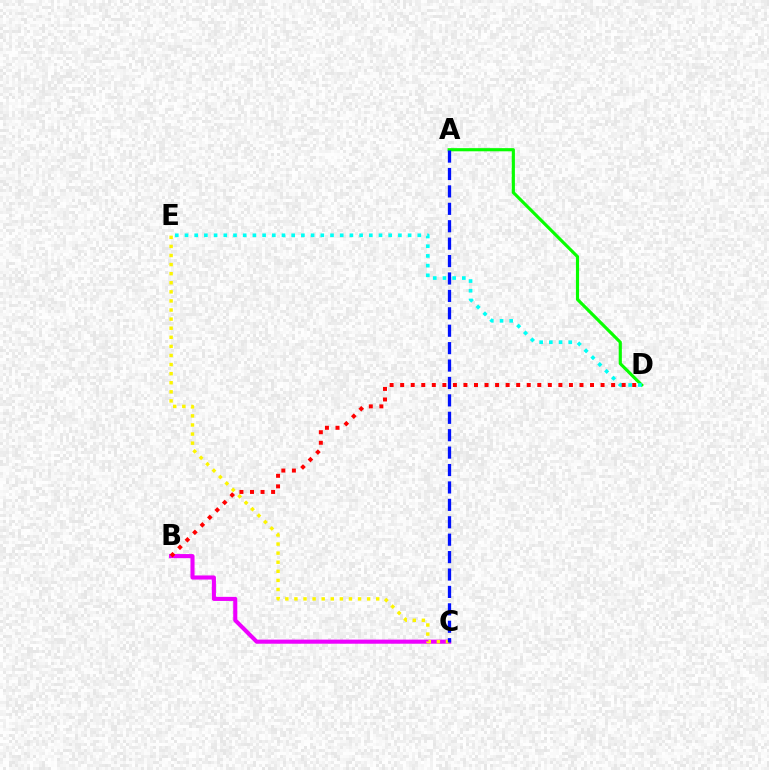{('A', 'D'): [{'color': '#08ff00', 'line_style': 'solid', 'thickness': 2.27}], ('B', 'C'): [{'color': '#ee00ff', 'line_style': 'solid', 'thickness': 2.95}], ('C', 'E'): [{'color': '#fcf500', 'line_style': 'dotted', 'thickness': 2.47}], ('A', 'C'): [{'color': '#0010ff', 'line_style': 'dashed', 'thickness': 2.37}], ('D', 'E'): [{'color': '#00fff6', 'line_style': 'dotted', 'thickness': 2.64}], ('B', 'D'): [{'color': '#ff0000', 'line_style': 'dotted', 'thickness': 2.87}]}